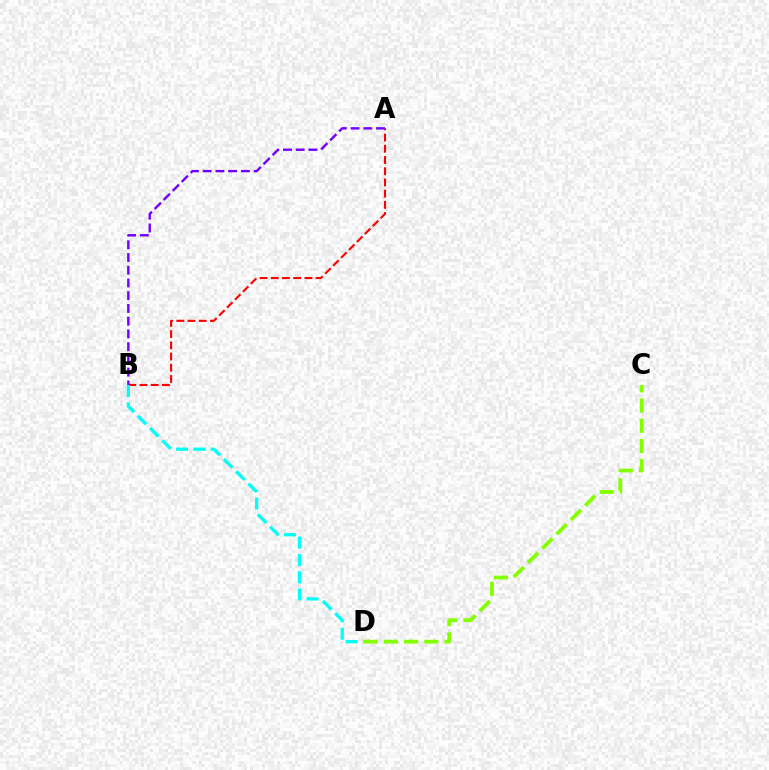{('C', 'D'): [{'color': '#84ff00', 'line_style': 'dashed', 'thickness': 2.74}], ('A', 'B'): [{'color': '#ff0000', 'line_style': 'dashed', 'thickness': 1.52}, {'color': '#7200ff', 'line_style': 'dashed', 'thickness': 1.73}], ('B', 'D'): [{'color': '#00fff6', 'line_style': 'dashed', 'thickness': 2.36}]}